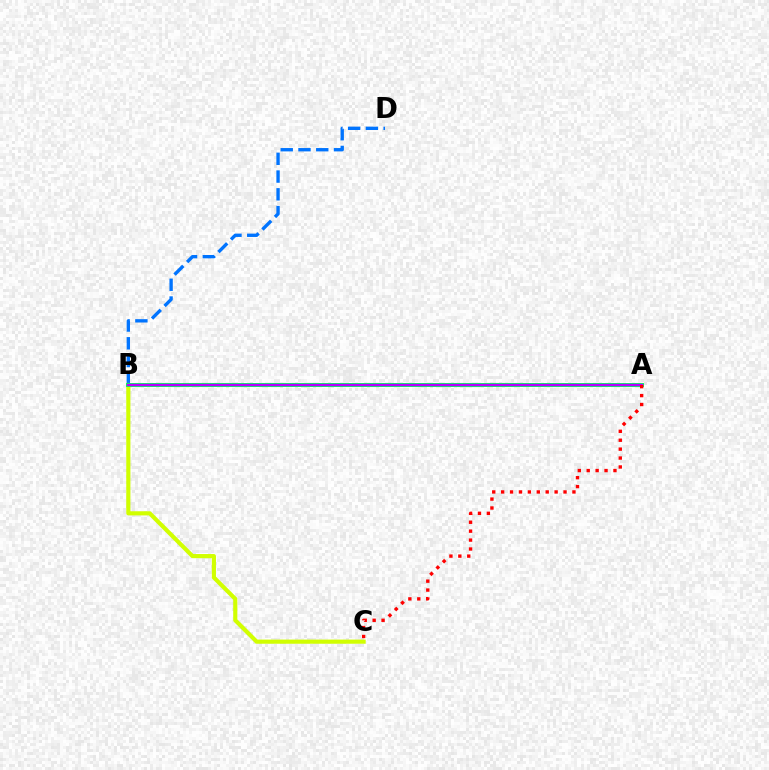{('B', 'D'): [{'color': '#0074ff', 'line_style': 'dashed', 'thickness': 2.41}], ('B', 'C'): [{'color': '#d1ff00', 'line_style': 'solid', 'thickness': 2.99}], ('A', 'B'): [{'color': '#00ff5c', 'line_style': 'solid', 'thickness': 2.85}, {'color': '#b900ff', 'line_style': 'solid', 'thickness': 1.69}], ('A', 'C'): [{'color': '#ff0000', 'line_style': 'dotted', 'thickness': 2.42}]}